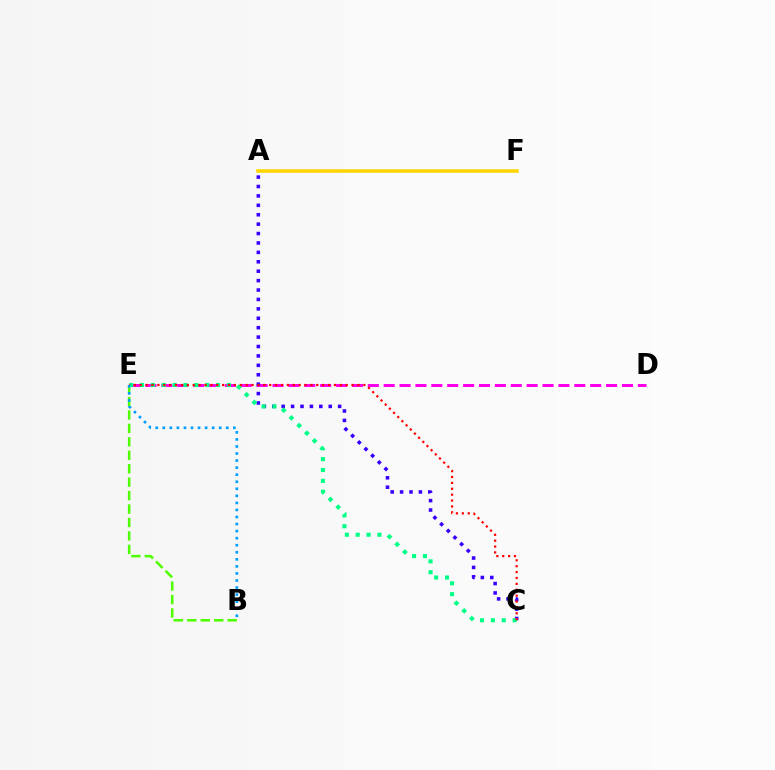{('B', 'E'): [{'color': '#4fff00', 'line_style': 'dashed', 'thickness': 1.83}, {'color': '#009eff', 'line_style': 'dotted', 'thickness': 1.92}], ('D', 'E'): [{'color': '#ff00ed', 'line_style': 'dashed', 'thickness': 2.16}], ('A', 'C'): [{'color': '#3700ff', 'line_style': 'dotted', 'thickness': 2.56}], ('C', 'E'): [{'color': '#00ff86', 'line_style': 'dotted', 'thickness': 2.95}, {'color': '#ff0000', 'line_style': 'dotted', 'thickness': 1.6}], ('A', 'F'): [{'color': '#ffd500', 'line_style': 'solid', 'thickness': 2.56}]}